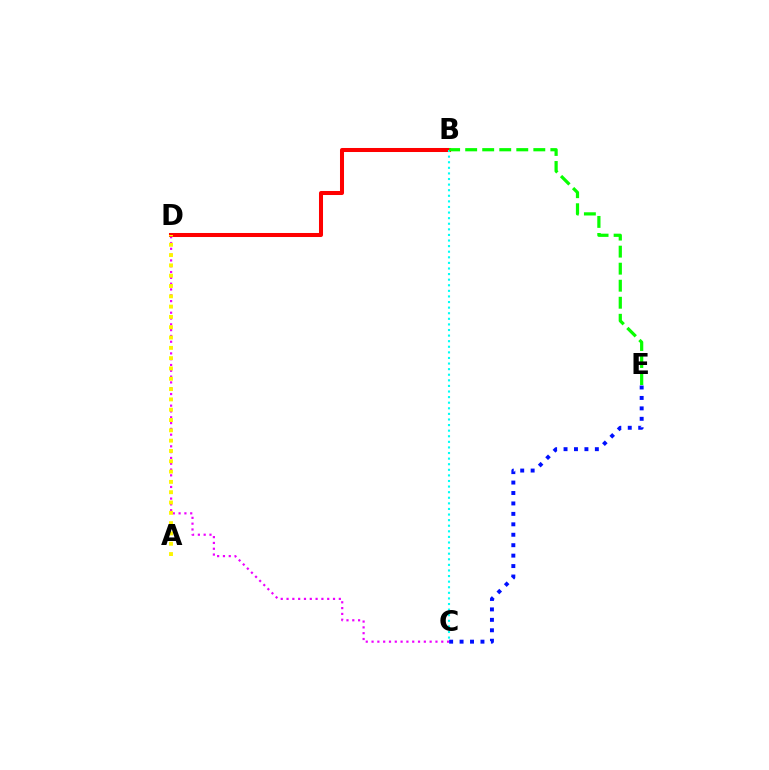{('C', 'D'): [{'color': '#ee00ff', 'line_style': 'dotted', 'thickness': 1.58}], ('B', 'D'): [{'color': '#ff0000', 'line_style': 'solid', 'thickness': 2.9}], ('A', 'D'): [{'color': '#fcf500', 'line_style': 'dotted', 'thickness': 2.8}], ('B', 'C'): [{'color': '#00fff6', 'line_style': 'dotted', 'thickness': 1.52}], ('B', 'E'): [{'color': '#08ff00', 'line_style': 'dashed', 'thickness': 2.31}], ('C', 'E'): [{'color': '#0010ff', 'line_style': 'dotted', 'thickness': 2.84}]}